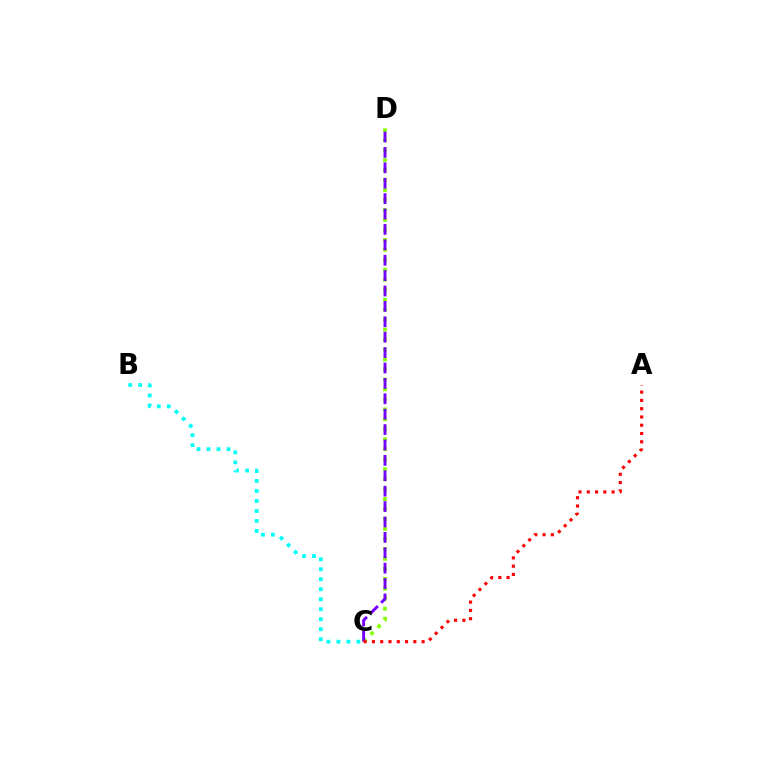{('B', 'C'): [{'color': '#00fff6', 'line_style': 'dotted', 'thickness': 2.72}], ('C', 'D'): [{'color': '#84ff00', 'line_style': 'dotted', 'thickness': 2.71}, {'color': '#7200ff', 'line_style': 'dashed', 'thickness': 2.09}], ('A', 'C'): [{'color': '#ff0000', 'line_style': 'dotted', 'thickness': 2.25}]}